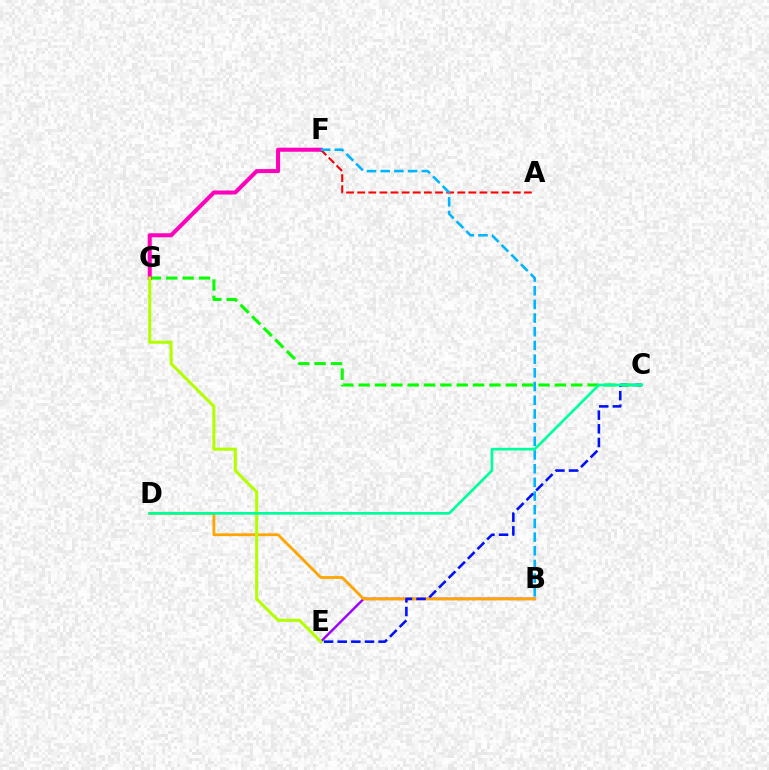{('C', 'G'): [{'color': '#08ff00', 'line_style': 'dashed', 'thickness': 2.22}], ('F', 'G'): [{'color': '#ff00bd', 'line_style': 'solid', 'thickness': 2.91}], ('B', 'E'): [{'color': '#9b00ff', 'line_style': 'solid', 'thickness': 1.71}], ('B', 'D'): [{'color': '#ffa500', 'line_style': 'solid', 'thickness': 2.03}], ('A', 'F'): [{'color': '#ff0000', 'line_style': 'dashed', 'thickness': 1.51}], ('B', 'F'): [{'color': '#00b5ff', 'line_style': 'dashed', 'thickness': 1.86}], ('E', 'G'): [{'color': '#b3ff00', 'line_style': 'solid', 'thickness': 2.21}], ('C', 'E'): [{'color': '#0010ff', 'line_style': 'dashed', 'thickness': 1.85}], ('C', 'D'): [{'color': '#00ff9d', 'line_style': 'solid', 'thickness': 1.94}]}